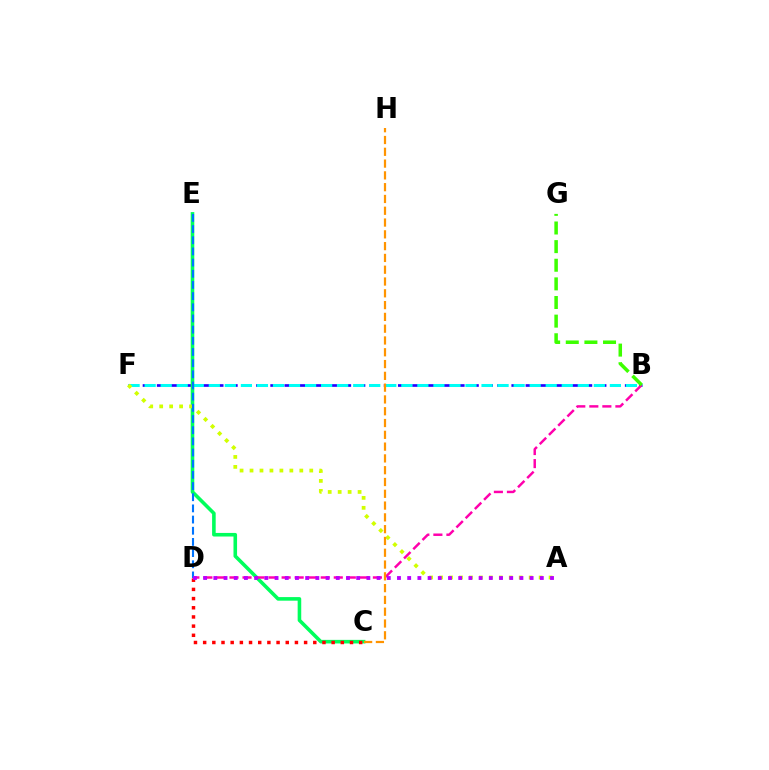{('B', 'F'): [{'color': '#2500ff', 'line_style': 'dashed', 'thickness': 1.93}, {'color': '#00fff6', 'line_style': 'dashed', 'thickness': 2.18}], ('C', 'E'): [{'color': '#00ff5c', 'line_style': 'solid', 'thickness': 2.58}], ('B', 'D'): [{'color': '#ff00ac', 'line_style': 'dashed', 'thickness': 1.77}], ('C', 'D'): [{'color': '#ff0000', 'line_style': 'dotted', 'thickness': 2.49}], ('A', 'F'): [{'color': '#d1ff00', 'line_style': 'dotted', 'thickness': 2.71}], ('D', 'E'): [{'color': '#0074ff', 'line_style': 'dashed', 'thickness': 1.52}], ('C', 'H'): [{'color': '#ff9400', 'line_style': 'dashed', 'thickness': 1.6}], ('A', 'D'): [{'color': '#b900ff', 'line_style': 'dotted', 'thickness': 2.77}], ('B', 'G'): [{'color': '#3dff00', 'line_style': 'dashed', 'thickness': 2.53}]}